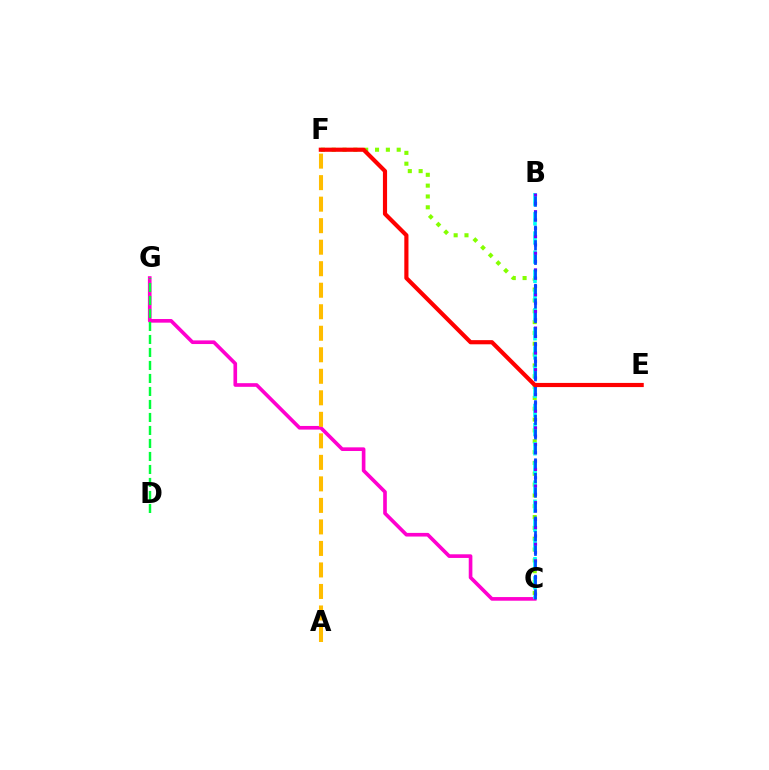{('C', 'G'): [{'color': '#ff00cf', 'line_style': 'solid', 'thickness': 2.62}], ('C', 'F'): [{'color': '#84ff00', 'line_style': 'dotted', 'thickness': 2.94}], ('A', 'F'): [{'color': '#ffbd00', 'line_style': 'dashed', 'thickness': 2.92}], ('B', 'C'): [{'color': '#00fff6', 'line_style': 'dashed', 'thickness': 2.6}, {'color': '#7200ff', 'line_style': 'dotted', 'thickness': 2.26}, {'color': '#004bff', 'line_style': 'dashed', 'thickness': 1.98}], ('D', 'G'): [{'color': '#00ff39', 'line_style': 'dashed', 'thickness': 1.77}], ('E', 'F'): [{'color': '#ff0000', 'line_style': 'solid', 'thickness': 2.99}]}